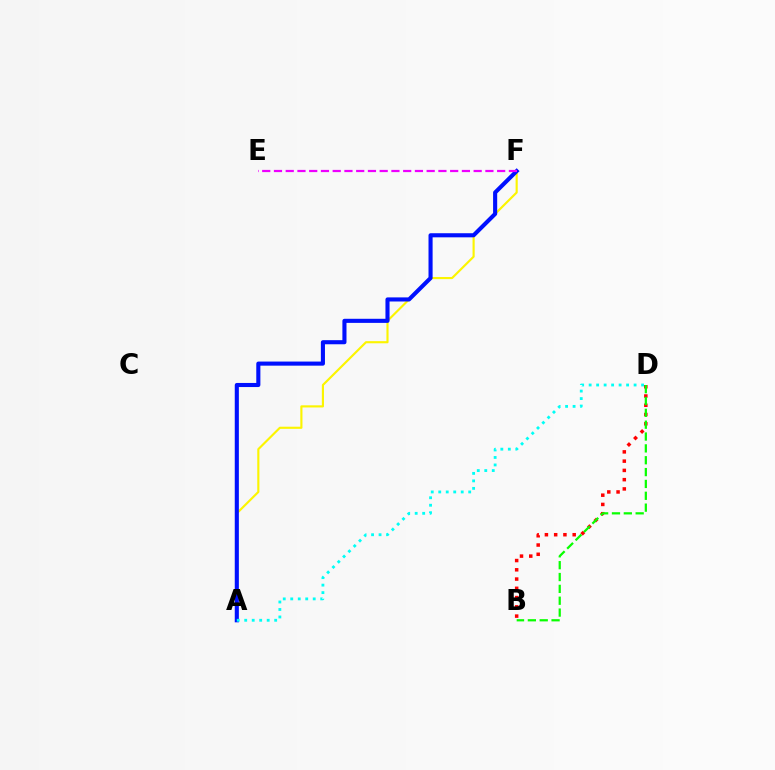{('B', 'D'): [{'color': '#ff0000', 'line_style': 'dotted', 'thickness': 2.52}, {'color': '#08ff00', 'line_style': 'dashed', 'thickness': 1.61}], ('A', 'F'): [{'color': '#fcf500', 'line_style': 'solid', 'thickness': 1.54}, {'color': '#0010ff', 'line_style': 'solid', 'thickness': 2.95}], ('E', 'F'): [{'color': '#ee00ff', 'line_style': 'dashed', 'thickness': 1.6}], ('A', 'D'): [{'color': '#00fff6', 'line_style': 'dotted', 'thickness': 2.04}]}